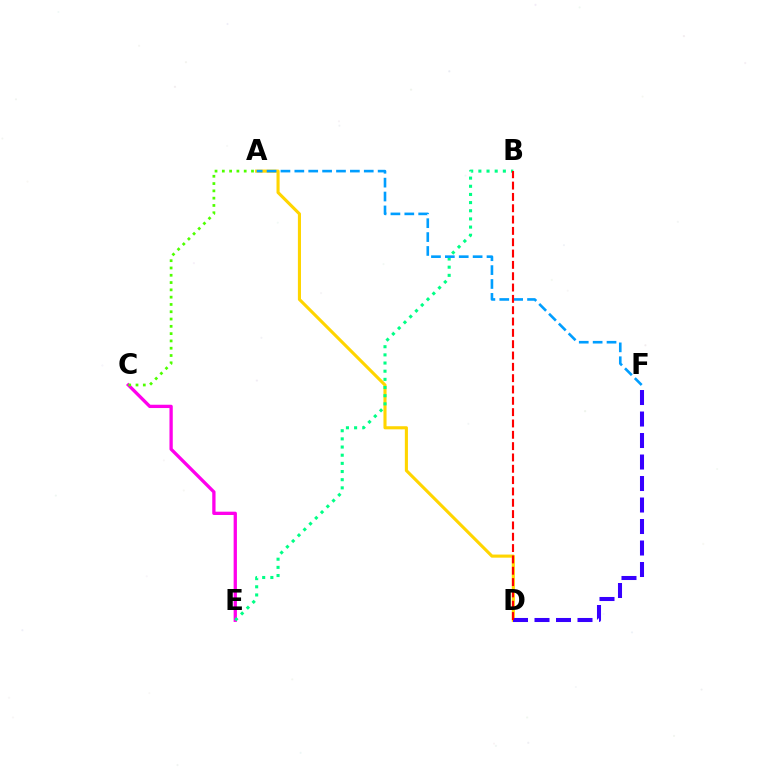{('C', 'E'): [{'color': '#ff00ed', 'line_style': 'solid', 'thickness': 2.38}], ('A', 'D'): [{'color': '#ffd500', 'line_style': 'solid', 'thickness': 2.24}], ('A', 'C'): [{'color': '#4fff00', 'line_style': 'dotted', 'thickness': 1.98}], ('B', 'E'): [{'color': '#00ff86', 'line_style': 'dotted', 'thickness': 2.22}], ('A', 'F'): [{'color': '#009eff', 'line_style': 'dashed', 'thickness': 1.89}], ('D', 'F'): [{'color': '#3700ff', 'line_style': 'dashed', 'thickness': 2.92}], ('B', 'D'): [{'color': '#ff0000', 'line_style': 'dashed', 'thickness': 1.54}]}